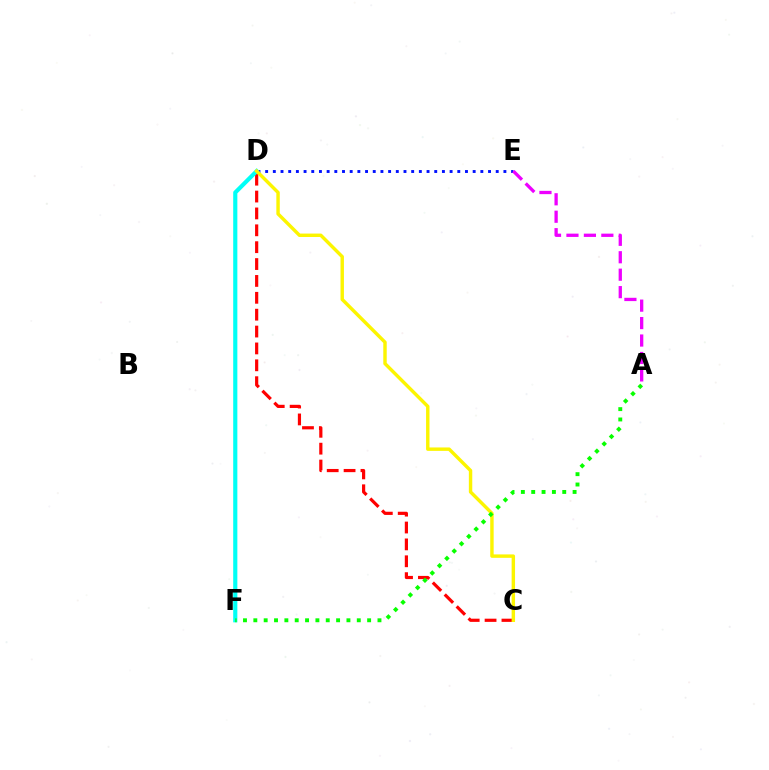{('D', 'E'): [{'color': '#0010ff', 'line_style': 'dotted', 'thickness': 2.09}], ('C', 'D'): [{'color': '#ff0000', 'line_style': 'dashed', 'thickness': 2.29}, {'color': '#fcf500', 'line_style': 'solid', 'thickness': 2.46}], ('D', 'F'): [{'color': '#00fff6', 'line_style': 'solid', 'thickness': 2.99}], ('A', 'E'): [{'color': '#ee00ff', 'line_style': 'dashed', 'thickness': 2.37}], ('A', 'F'): [{'color': '#08ff00', 'line_style': 'dotted', 'thickness': 2.81}]}